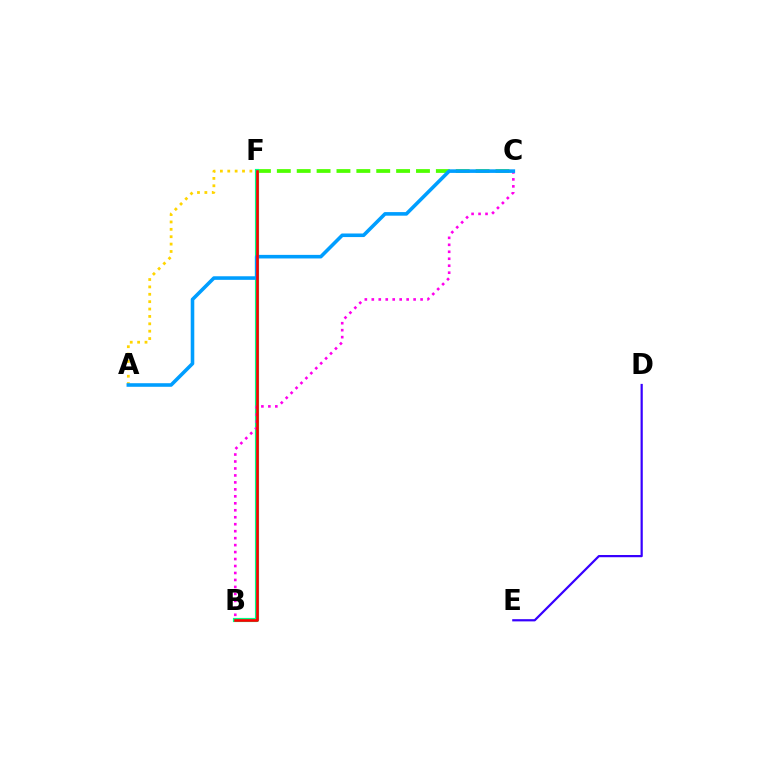{('C', 'F'): [{'color': '#4fff00', 'line_style': 'dashed', 'thickness': 2.7}], ('B', 'F'): [{'color': '#00ff86', 'line_style': 'solid', 'thickness': 2.99}, {'color': '#ff0000', 'line_style': 'solid', 'thickness': 1.89}], ('B', 'C'): [{'color': '#ff00ed', 'line_style': 'dotted', 'thickness': 1.89}], ('A', 'F'): [{'color': '#ffd500', 'line_style': 'dotted', 'thickness': 2.01}], ('A', 'C'): [{'color': '#009eff', 'line_style': 'solid', 'thickness': 2.58}], ('D', 'E'): [{'color': '#3700ff', 'line_style': 'solid', 'thickness': 1.6}]}